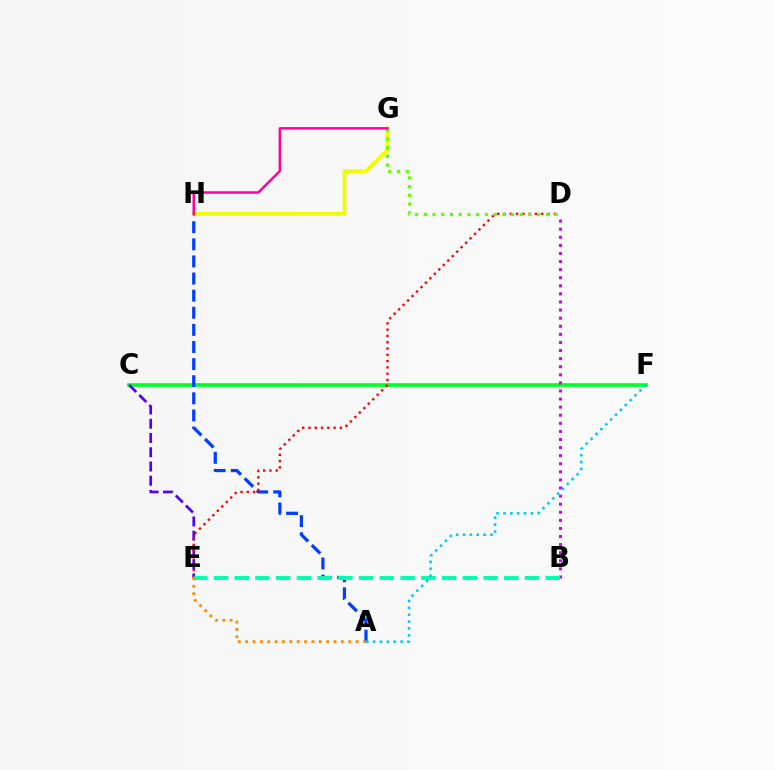{('C', 'F'): [{'color': '#00ff27', 'line_style': 'solid', 'thickness': 2.64}], ('A', 'H'): [{'color': '#003fff', 'line_style': 'dashed', 'thickness': 2.32}], ('G', 'H'): [{'color': '#eeff00', 'line_style': 'solid', 'thickness': 2.71}, {'color': '#ff00a0', 'line_style': 'solid', 'thickness': 1.78}], ('C', 'E'): [{'color': '#4f00ff', 'line_style': 'dashed', 'thickness': 1.93}], ('D', 'E'): [{'color': '#ff0000', 'line_style': 'dotted', 'thickness': 1.71}], ('B', 'D'): [{'color': '#d600ff', 'line_style': 'dotted', 'thickness': 2.2}], ('D', 'G'): [{'color': '#66ff00', 'line_style': 'dotted', 'thickness': 2.37}], ('B', 'E'): [{'color': '#00ffaf', 'line_style': 'dashed', 'thickness': 2.82}], ('A', 'F'): [{'color': '#00c7ff', 'line_style': 'dotted', 'thickness': 1.87}], ('A', 'E'): [{'color': '#ff8800', 'line_style': 'dotted', 'thickness': 2.0}]}